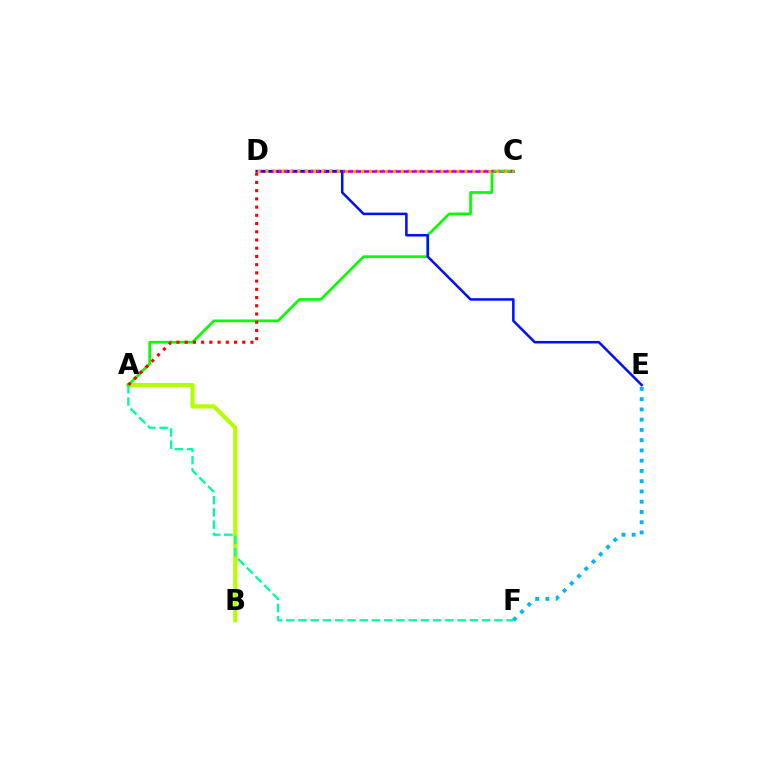{('C', 'D'): [{'color': '#9b00ff', 'line_style': 'solid', 'thickness': 1.89}, {'color': '#ff00bd', 'line_style': 'dotted', 'thickness': 1.75}, {'color': '#ffa500', 'line_style': 'dotted', 'thickness': 2.16}], ('A', 'B'): [{'color': '#b3ff00', 'line_style': 'solid', 'thickness': 2.97}], ('A', 'C'): [{'color': '#08ff00', 'line_style': 'solid', 'thickness': 1.96}], ('E', 'F'): [{'color': '#00b5ff', 'line_style': 'dotted', 'thickness': 2.79}], ('D', 'E'): [{'color': '#0010ff', 'line_style': 'solid', 'thickness': 1.82}], ('A', 'D'): [{'color': '#ff0000', 'line_style': 'dotted', 'thickness': 2.23}], ('A', 'F'): [{'color': '#00ff9d', 'line_style': 'dashed', 'thickness': 1.66}]}